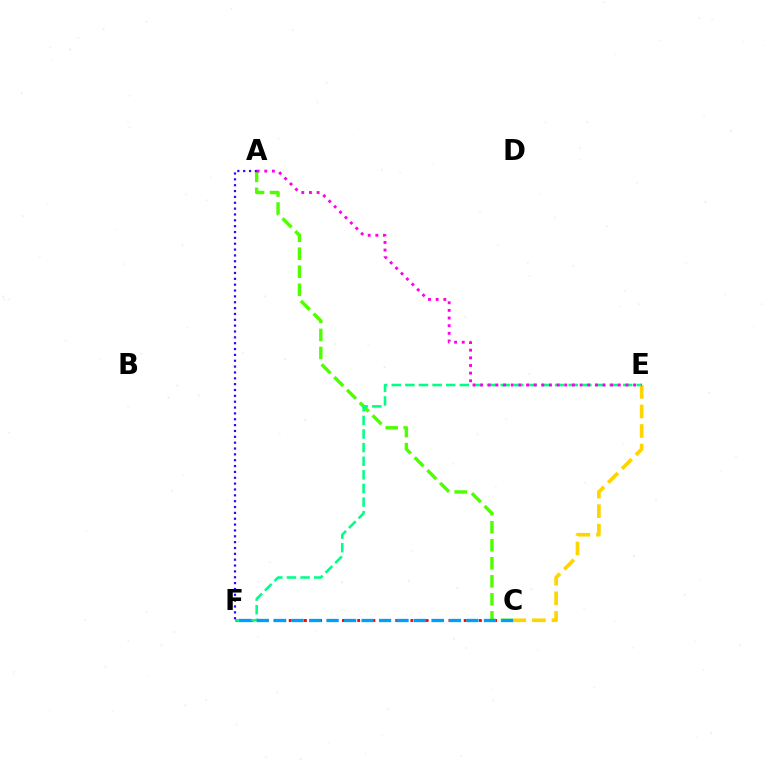{('A', 'C'): [{'color': '#4fff00', 'line_style': 'dashed', 'thickness': 2.45}], ('C', 'F'): [{'color': '#ff0000', 'line_style': 'dotted', 'thickness': 2.07}, {'color': '#009eff', 'line_style': 'dashed', 'thickness': 2.37}], ('E', 'F'): [{'color': '#00ff86', 'line_style': 'dashed', 'thickness': 1.85}], ('C', 'E'): [{'color': '#ffd500', 'line_style': 'dashed', 'thickness': 2.66}], ('A', 'F'): [{'color': '#3700ff', 'line_style': 'dotted', 'thickness': 1.59}], ('A', 'E'): [{'color': '#ff00ed', 'line_style': 'dotted', 'thickness': 2.08}]}